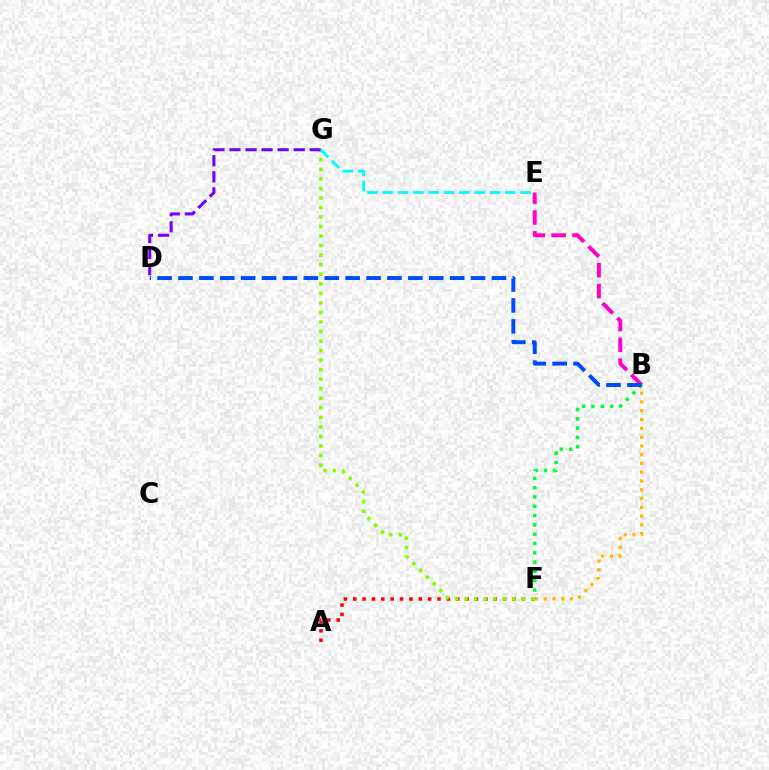{('B', 'E'): [{'color': '#ff00cf', 'line_style': 'dashed', 'thickness': 2.83}], ('A', 'F'): [{'color': '#ff0000', 'line_style': 'dotted', 'thickness': 2.55}], ('B', 'F'): [{'color': '#ffbd00', 'line_style': 'dotted', 'thickness': 2.38}, {'color': '#00ff39', 'line_style': 'dotted', 'thickness': 2.53}], ('F', 'G'): [{'color': '#84ff00', 'line_style': 'dotted', 'thickness': 2.59}], ('B', 'D'): [{'color': '#004bff', 'line_style': 'dashed', 'thickness': 2.84}], ('D', 'G'): [{'color': '#7200ff', 'line_style': 'dashed', 'thickness': 2.18}], ('E', 'G'): [{'color': '#00fff6', 'line_style': 'dashed', 'thickness': 2.08}]}